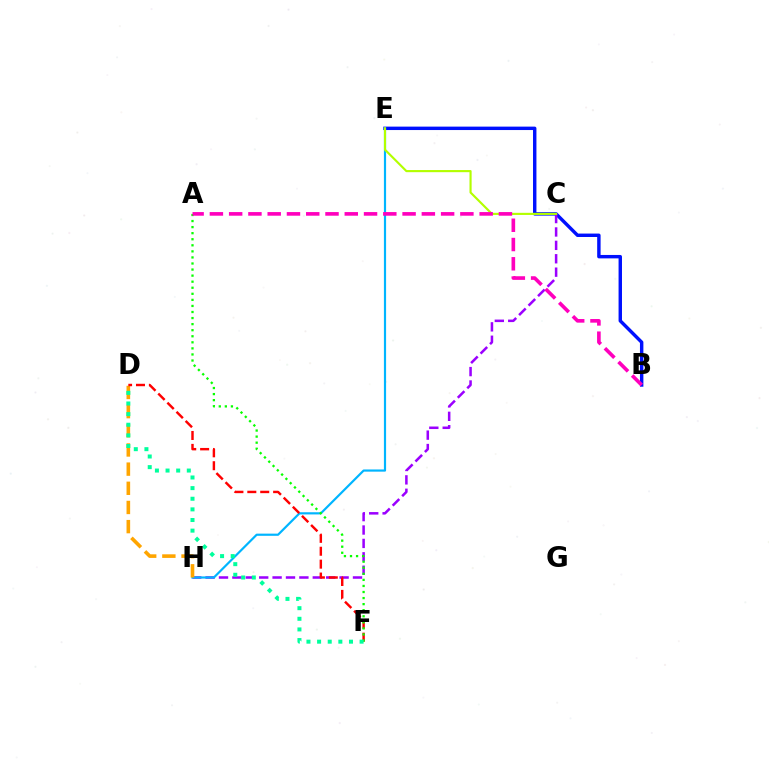{('B', 'E'): [{'color': '#0010ff', 'line_style': 'solid', 'thickness': 2.46}], ('C', 'H'): [{'color': '#9b00ff', 'line_style': 'dashed', 'thickness': 1.82}], ('E', 'H'): [{'color': '#00b5ff', 'line_style': 'solid', 'thickness': 1.57}], ('C', 'E'): [{'color': '#b3ff00', 'line_style': 'solid', 'thickness': 1.54}], ('D', 'H'): [{'color': '#ffa500', 'line_style': 'dashed', 'thickness': 2.6}], ('D', 'F'): [{'color': '#ff0000', 'line_style': 'dashed', 'thickness': 1.75}, {'color': '#00ff9d', 'line_style': 'dotted', 'thickness': 2.89}], ('A', 'F'): [{'color': '#08ff00', 'line_style': 'dotted', 'thickness': 1.65}], ('A', 'B'): [{'color': '#ff00bd', 'line_style': 'dashed', 'thickness': 2.62}]}